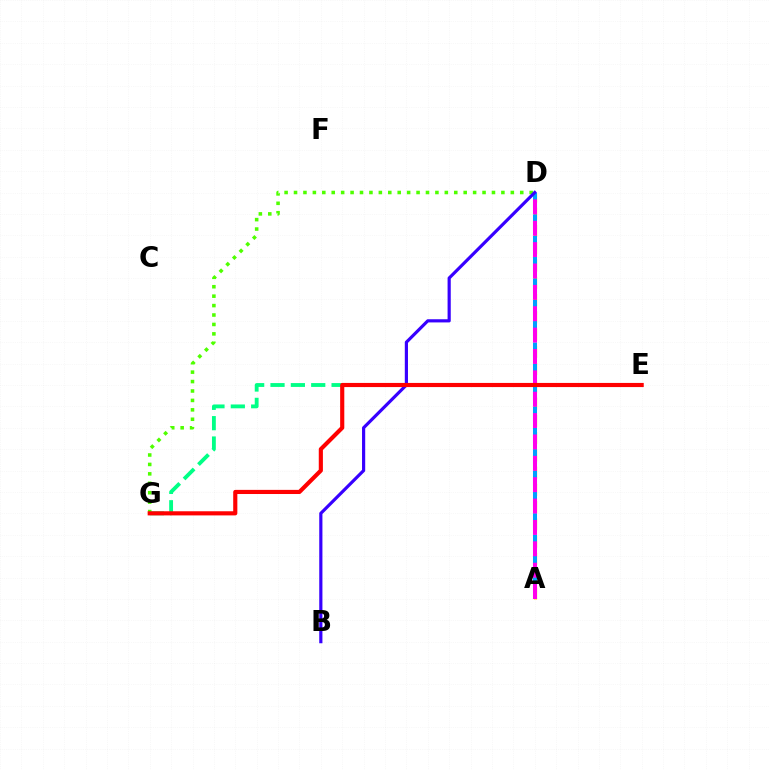{('A', 'D'): [{'color': '#ffd500', 'line_style': 'dashed', 'thickness': 2.35}, {'color': '#009eff', 'line_style': 'dashed', 'thickness': 2.9}, {'color': '#ff00ed', 'line_style': 'dashed', 'thickness': 2.9}], ('D', 'G'): [{'color': '#4fff00', 'line_style': 'dotted', 'thickness': 2.56}], ('E', 'G'): [{'color': '#00ff86', 'line_style': 'dashed', 'thickness': 2.77}, {'color': '#ff0000', 'line_style': 'solid', 'thickness': 2.98}], ('B', 'D'): [{'color': '#3700ff', 'line_style': 'solid', 'thickness': 2.29}]}